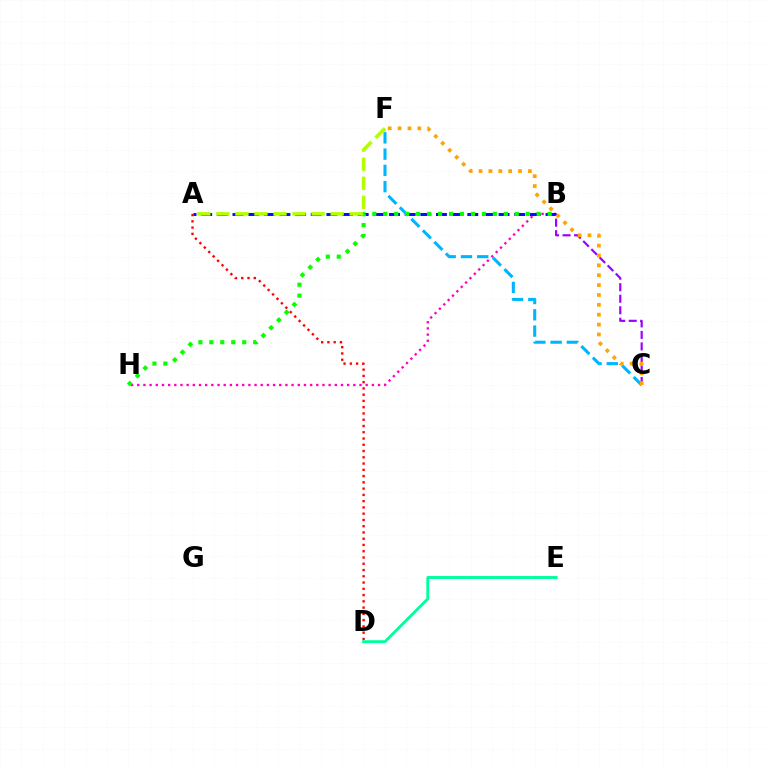{('B', 'C'): [{'color': '#9b00ff', 'line_style': 'dashed', 'thickness': 1.56}], ('A', 'D'): [{'color': '#ff0000', 'line_style': 'dotted', 'thickness': 1.7}], ('B', 'H'): [{'color': '#ff00bd', 'line_style': 'dotted', 'thickness': 1.68}, {'color': '#08ff00', 'line_style': 'dotted', 'thickness': 2.98}], ('A', 'B'): [{'color': '#0010ff', 'line_style': 'dashed', 'thickness': 2.13}], ('C', 'F'): [{'color': '#00b5ff', 'line_style': 'dashed', 'thickness': 2.21}, {'color': '#ffa500', 'line_style': 'dotted', 'thickness': 2.68}], ('A', 'F'): [{'color': '#b3ff00', 'line_style': 'dashed', 'thickness': 2.59}], ('D', 'E'): [{'color': '#00ff9d', 'line_style': 'solid', 'thickness': 2.09}]}